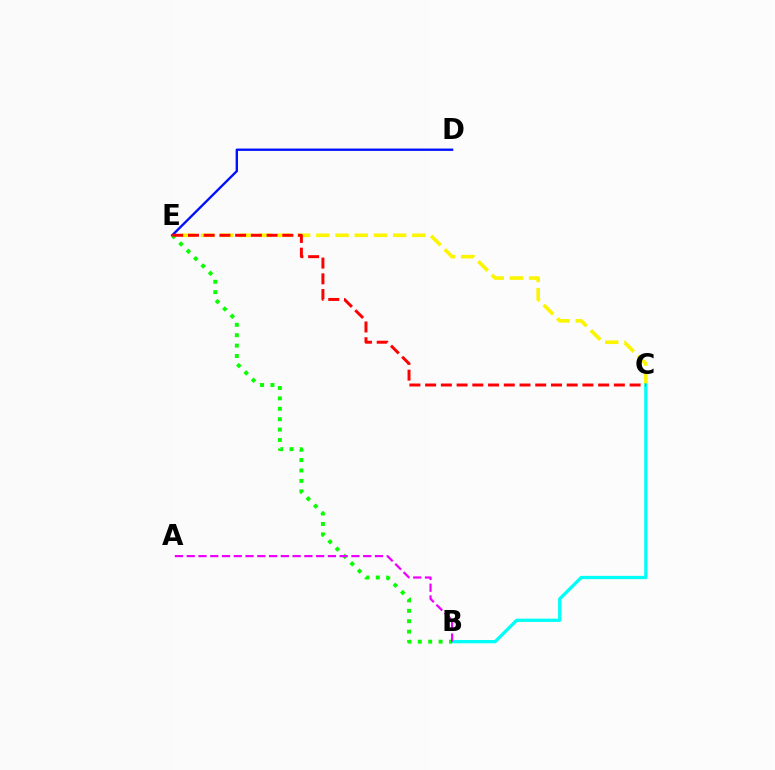{('C', 'E'): [{'color': '#fcf500', 'line_style': 'dashed', 'thickness': 2.61}, {'color': '#ff0000', 'line_style': 'dashed', 'thickness': 2.14}], ('B', 'C'): [{'color': '#00fff6', 'line_style': 'solid', 'thickness': 2.36}], ('D', 'E'): [{'color': '#0010ff', 'line_style': 'solid', 'thickness': 1.69}], ('B', 'E'): [{'color': '#08ff00', 'line_style': 'dotted', 'thickness': 2.83}], ('A', 'B'): [{'color': '#ee00ff', 'line_style': 'dashed', 'thickness': 1.6}]}